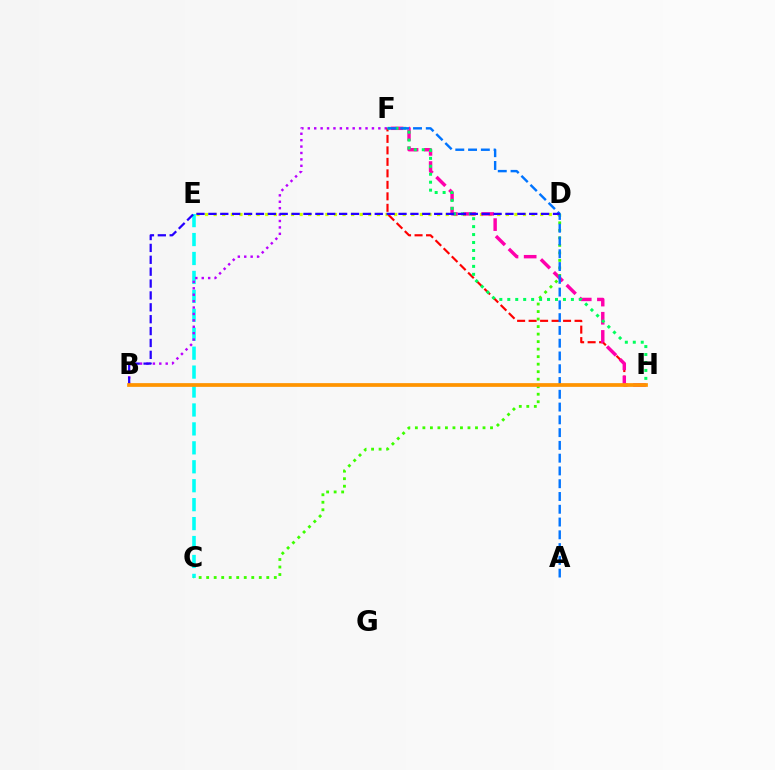{('C', 'E'): [{'color': '#00fff6', 'line_style': 'dashed', 'thickness': 2.57}], ('D', 'E'): [{'color': '#d1ff00', 'line_style': 'dotted', 'thickness': 2.33}], ('B', 'F'): [{'color': '#b900ff', 'line_style': 'dotted', 'thickness': 1.74}], ('F', 'H'): [{'color': '#ff0000', 'line_style': 'dashed', 'thickness': 1.56}, {'color': '#ff00ac', 'line_style': 'dashed', 'thickness': 2.47}, {'color': '#00ff5c', 'line_style': 'dotted', 'thickness': 2.16}], ('C', 'D'): [{'color': '#3dff00', 'line_style': 'dotted', 'thickness': 2.04}], ('A', 'F'): [{'color': '#0074ff', 'line_style': 'dashed', 'thickness': 1.74}], ('B', 'D'): [{'color': '#2500ff', 'line_style': 'dashed', 'thickness': 1.61}], ('B', 'H'): [{'color': '#ff9400', 'line_style': 'solid', 'thickness': 2.68}]}